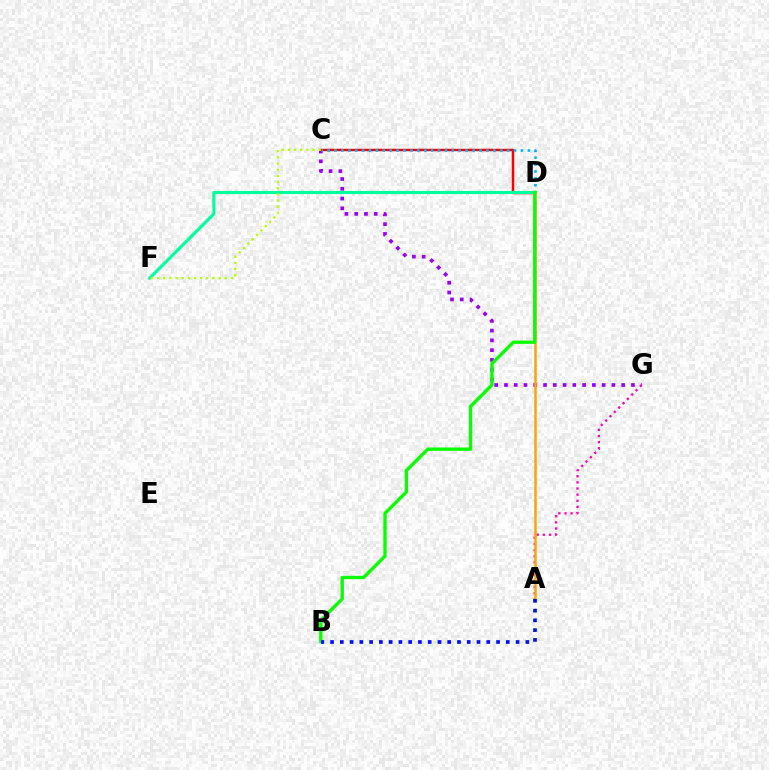{('C', 'G'): [{'color': '#9b00ff', 'line_style': 'dotted', 'thickness': 2.65}], ('C', 'D'): [{'color': '#ff0000', 'line_style': 'solid', 'thickness': 1.78}, {'color': '#00b5ff', 'line_style': 'dotted', 'thickness': 1.88}], ('A', 'G'): [{'color': '#ff00bd', 'line_style': 'dotted', 'thickness': 1.67}], ('D', 'F'): [{'color': '#00ff9d', 'line_style': 'solid', 'thickness': 2.24}], ('C', 'F'): [{'color': '#b3ff00', 'line_style': 'dotted', 'thickness': 1.67}], ('A', 'D'): [{'color': '#ffa500', 'line_style': 'solid', 'thickness': 1.81}], ('B', 'D'): [{'color': '#08ff00', 'line_style': 'solid', 'thickness': 2.4}], ('A', 'B'): [{'color': '#0010ff', 'line_style': 'dotted', 'thickness': 2.65}]}